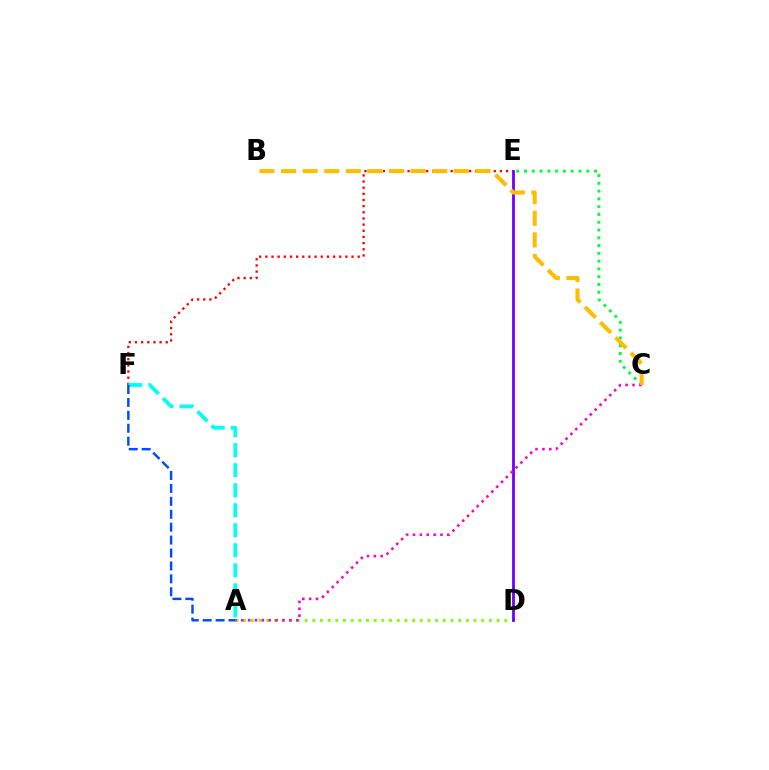{('E', 'F'): [{'color': '#ff0000', 'line_style': 'dotted', 'thickness': 1.67}], ('A', 'D'): [{'color': '#84ff00', 'line_style': 'dotted', 'thickness': 2.09}], ('D', 'E'): [{'color': '#7200ff', 'line_style': 'solid', 'thickness': 2.03}], ('A', 'F'): [{'color': '#00fff6', 'line_style': 'dashed', 'thickness': 2.72}, {'color': '#004bff', 'line_style': 'dashed', 'thickness': 1.75}], ('C', 'E'): [{'color': '#00ff39', 'line_style': 'dotted', 'thickness': 2.11}], ('A', 'C'): [{'color': '#ff00cf', 'line_style': 'dotted', 'thickness': 1.87}], ('B', 'C'): [{'color': '#ffbd00', 'line_style': 'dashed', 'thickness': 2.93}]}